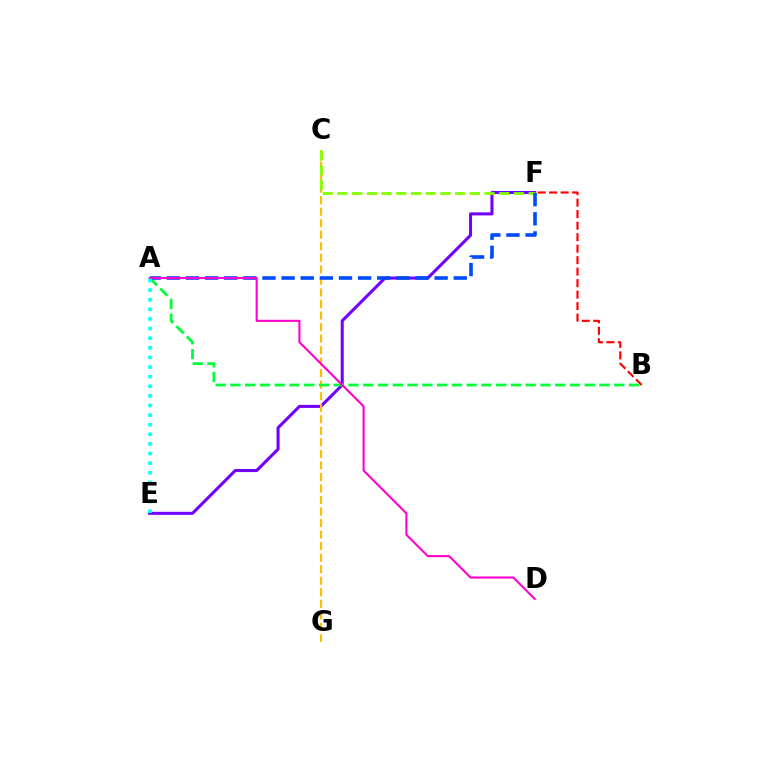{('E', 'F'): [{'color': '#7200ff', 'line_style': 'solid', 'thickness': 2.19}], ('B', 'F'): [{'color': '#ff0000', 'line_style': 'dashed', 'thickness': 1.56}], ('C', 'G'): [{'color': '#ffbd00', 'line_style': 'dashed', 'thickness': 1.57}], ('C', 'F'): [{'color': '#84ff00', 'line_style': 'dashed', 'thickness': 2.0}], ('A', 'B'): [{'color': '#00ff39', 'line_style': 'dashed', 'thickness': 2.01}], ('A', 'F'): [{'color': '#004bff', 'line_style': 'dashed', 'thickness': 2.6}], ('A', 'D'): [{'color': '#ff00cf', 'line_style': 'solid', 'thickness': 1.51}], ('A', 'E'): [{'color': '#00fff6', 'line_style': 'dotted', 'thickness': 2.61}]}